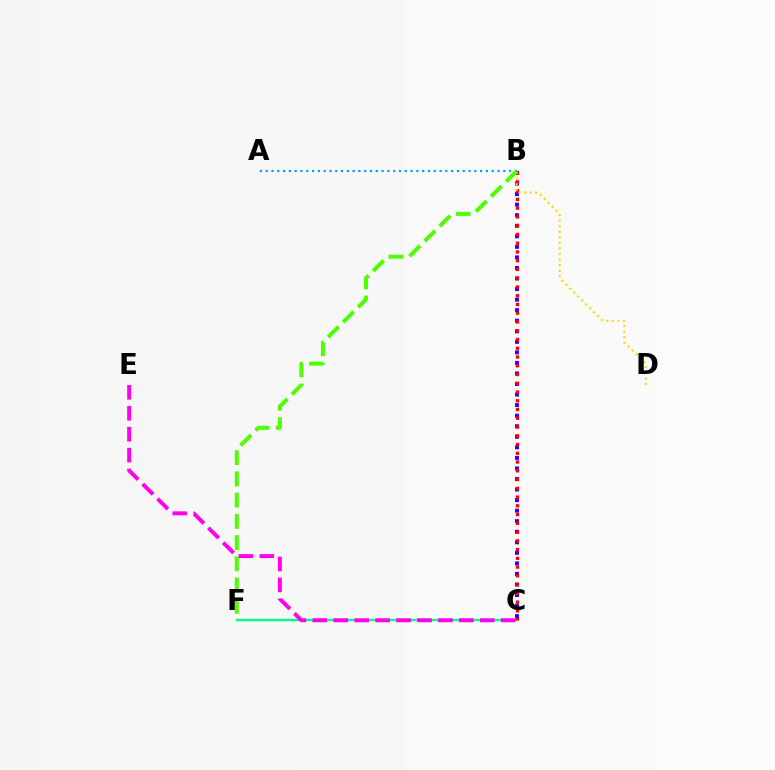{('C', 'F'): [{'color': '#00ff86', 'line_style': 'solid', 'thickness': 1.73}], ('B', 'C'): [{'color': '#3700ff', 'line_style': 'dotted', 'thickness': 2.87}, {'color': '#ff0000', 'line_style': 'dotted', 'thickness': 2.38}], ('A', 'B'): [{'color': '#009eff', 'line_style': 'dotted', 'thickness': 1.57}], ('C', 'E'): [{'color': '#ff00ed', 'line_style': 'dashed', 'thickness': 2.84}], ('B', 'D'): [{'color': '#ffd500', 'line_style': 'dotted', 'thickness': 1.51}], ('B', 'F'): [{'color': '#4fff00', 'line_style': 'dashed', 'thickness': 2.88}]}